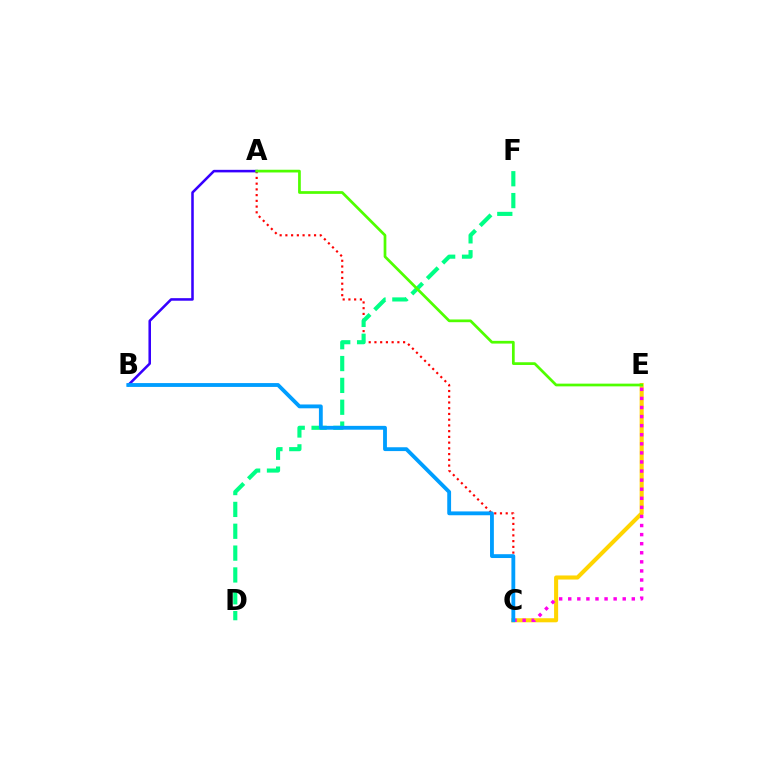{('C', 'E'): [{'color': '#ffd500', 'line_style': 'solid', 'thickness': 2.92}, {'color': '#ff00ed', 'line_style': 'dotted', 'thickness': 2.47}], ('A', 'C'): [{'color': '#ff0000', 'line_style': 'dotted', 'thickness': 1.56}], ('A', 'B'): [{'color': '#3700ff', 'line_style': 'solid', 'thickness': 1.84}], ('D', 'F'): [{'color': '#00ff86', 'line_style': 'dashed', 'thickness': 2.97}], ('B', 'C'): [{'color': '#009eff', 'line_style': 'solid', 'thickness': 2.76}], ('A', 'E'): [{'color': '#4fff00', 'line_style': 'solid', 'thickness': 1.96}]}